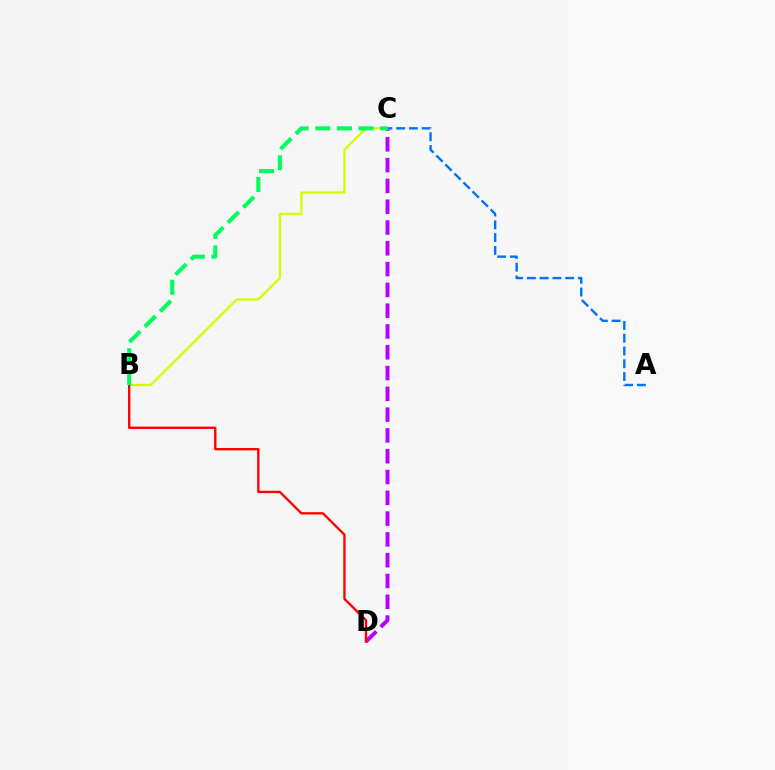{('C', 'D'): [{'color': '#b900ff', 'line_style': 'dashed', 'thickness': 2.82}], ('B', 'C'): [{'color': '#d1ff00', 'line_style': 'solid', 'thickness': 1.68}, {'color': '#00ff5c', 'line_style': 'dashed', 'thickness': 2.94}], ('B', 'D'): [{'color': '#ff0000', 'line_style': 'solid', 'thickness': 1.69}], ('A', 'C'): [{'color': '#0074ff', 'line_style': 'dashed', 'thickness': 1.74}]}